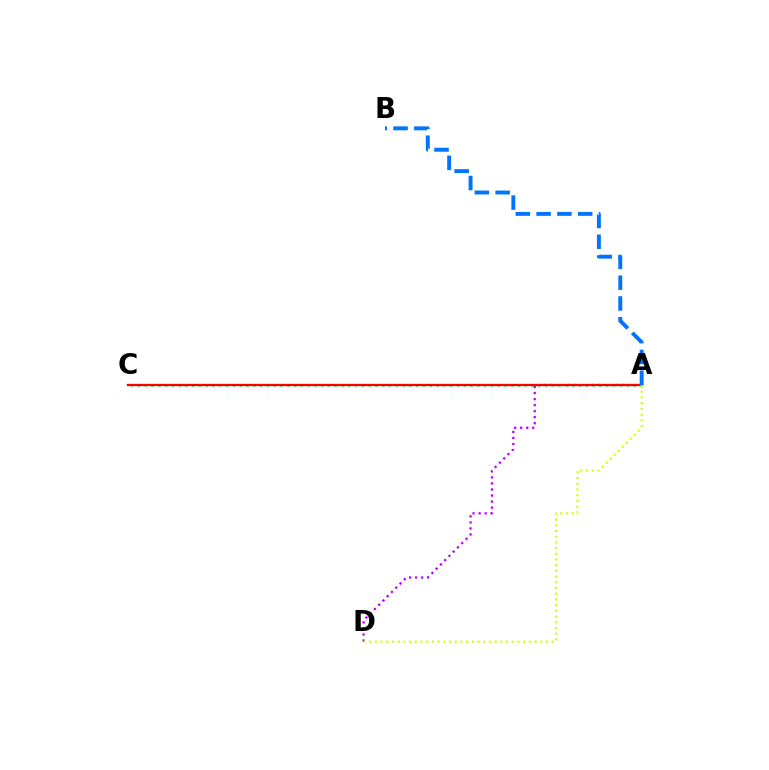{('A', 'D'): [{'color': '#b900ff', 'line_style': 'dotted', 'thickness': 1.64}, {'color': '#d1ff00', 'line_style': 'dotted', 'thickness': 1.55}], ('A', 'C'): [{'color': '#00ff5c', 'line_style': 'dotted', 'thickness': 1.84}, {'color': '#ff0000', 'line_style': 'solid', 'thickness': 1.65}], ('A', 'B'): [{'color': '#0074ff', 'line_style': 'dashed', 'thickness': 2.82}]}